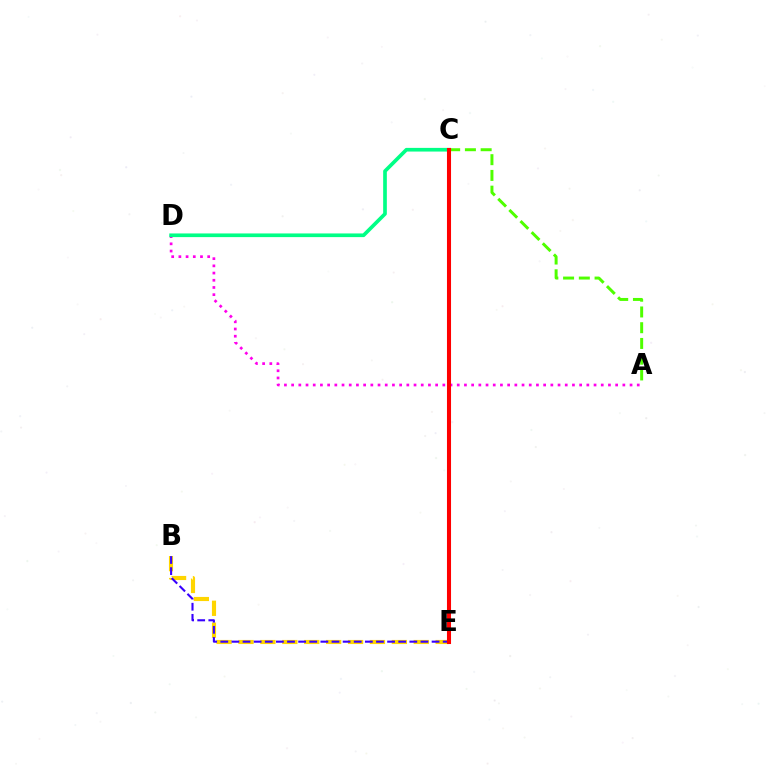{('B', 'E'): [{'color': '#ffd500', 'line_style': 'dashed', 'thickness': 2.98}, {'color': '#3700ff', 'line_style': 'dashed', 'thickness': 1.51}], ('A', 'D'): [{'color': '#ff00ed', 'line_style': 'dotted', 'thickness': 1.96}], ('A', 'C'): [{'color': '#4fff00', 'line_style': 'dashed', 'thickness': 2.14}], ('C', 'E'): [{'color': '#009eff', 'line_style': 'dashed', 'thickness': 2.68}, {'color': '#ff0000', 'line_style': 'solid', 'thickness': 2.93}], ('C', 'D'): [{'color': '#00ff86', 'line_style': 'solid', 'thickness': 2.64}]}